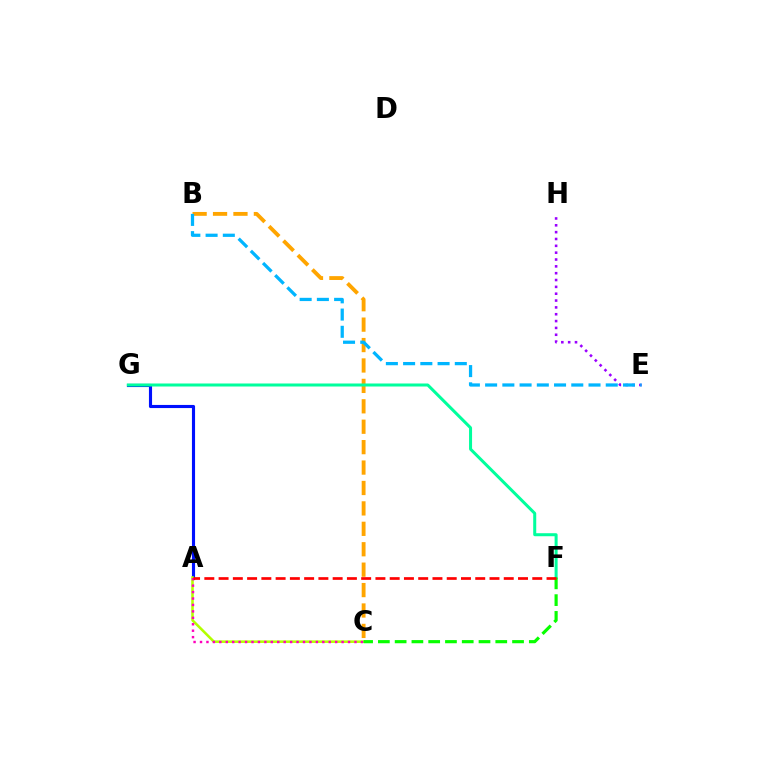{('E', 'H'): [{'color': '#9b00ff', 'line_style': 'dotted', 'thickness': 1.86}], ('A', 'G'): [{'color': '#0010ff', 'line_style': 'solid', 'thickness': 2.25}], ('B', 'C'): [{'color': '#ffa500', 'line_style': 'dashed', 'thickness': 2.77}], ('B', 'E'): [{'color': '#00b5ff', 'line_style': 'dashed', 'thickness': 2.34}], ('A', 'C'): [{'color': '#b3ff00', 'line_style': 'solid', 'thickness': 1.85}, {'color': '#ff00bd', 'line_style': 'dotted', 'thickness': 1.75}], ('F', 'G'): [{'color': '#00ff9d', 'line_style': 'solid', 'thickness': 2.17}], ('C', 'F'): [{'color': '#08ff00', 'line_style': 'dashed', 'thickness': 2.28}], ('A', 'F'): [{'color': '#ff0000', 'line_style': 'dashed', 'thickness': 1.94}]}